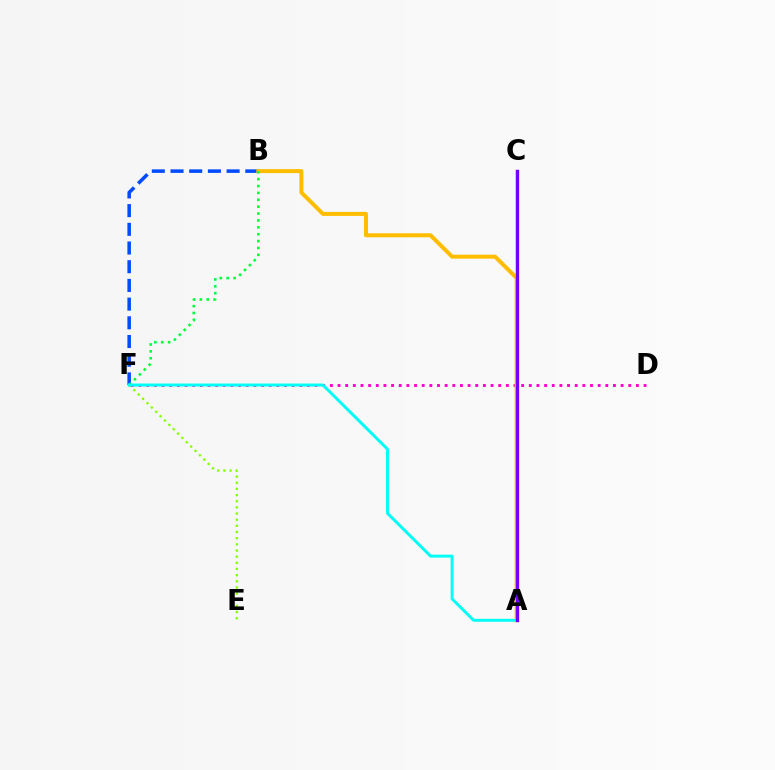{('A', 'C'): [{'color': '#ff0000', 'line_style': 'solid', 'thickness': 1.58}, {'color': '#7200ff', 'line_style': 'solid', 'thickness': 2.37}], ('D', 'F'): [{'color': '#ff00cf', 'line_style': 'dotted', 'thickness': 2.08}], ('B', 'F'): [{'color': '#004bff', 'line_style': 'dashed', 'thickness': 2.54}, {'color': '#00ff39', 'line_style': 'dotted', 'thickness': 1.87}], ('A', 'B'): [{'color': '#ffbd00', 'line_style': 'solid', 'thickness': 2.88}], ('E', 'F'): [{'color': '#84ff00', 'line_style': 'dotted', 'thickness': 1.67}], ('A', 'F'): [{'color': '#00fff6', 'line_style': 'solid', 'thickness': 2.11}]}